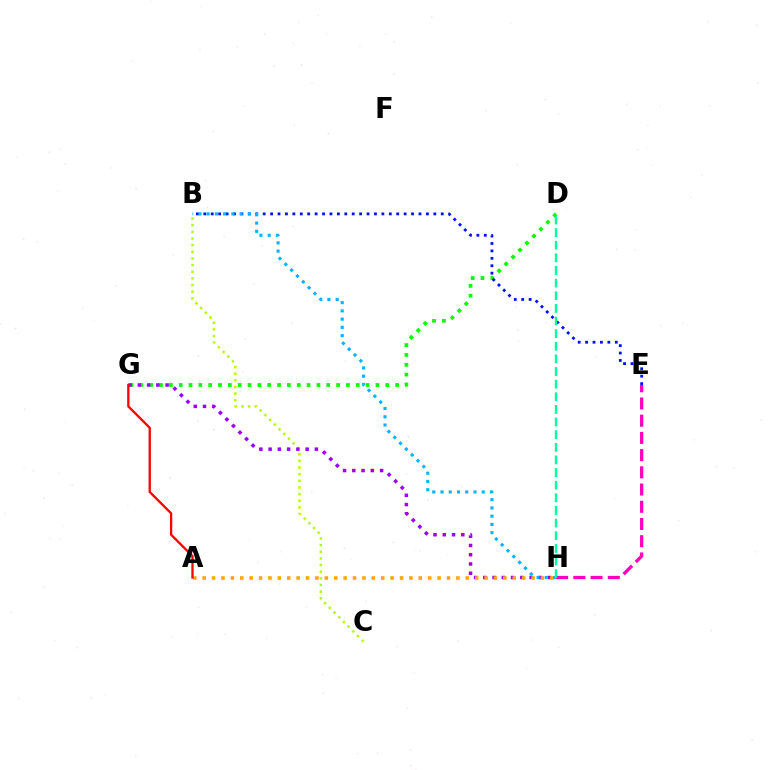{('E', 'H'): [{'color': '#ff00bd', 'line_style': 'dashed', 'thickness': 2.34}], ('D', 'G'): [{'color': '#08ff00', 'line_style': 'dotted', 'thickness': 2.67}], ('B', 'C'): [{'color': '#b3ff00', 'line_style': 'dotted', 'thickness': 1.81}], ('B', 'E'): [{'color': '#0010ff', 'line_style': 'dotted', 'thickness': 2.02}], ('G', 'H'): [{'color': '#9b00ff', 'line_style': 'dotted', 'thickness': 2.51}], ('A', 'H'): [{'color': '#ffa500', 'line_style': 'dotted', 'thickness': 2.55}], ('B', 'H'): [{'color': '#00b5ff', 'line_style': 'dotted', 'thickness': 2.24}], ('D', 'H'): [{'color': '#00ff9d', 'line_style': 'dashed', 'thickness': 1.72}], ('A', 'G'): [{'color': '#ff0000', 'line_style': 'solid', 'thickness': 1.66}]}